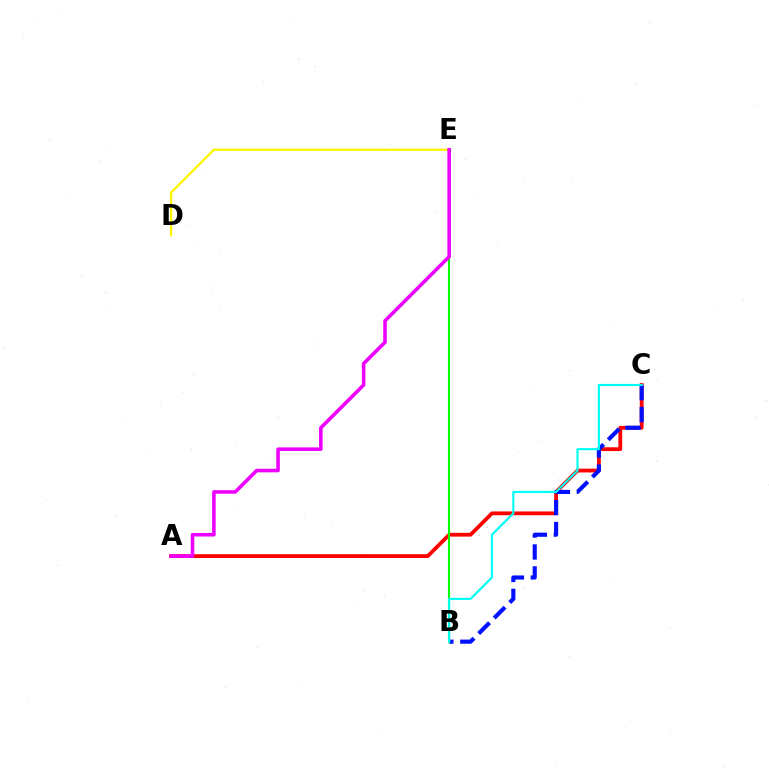{('D', 'E'): [{'color': '#fcf500', 'line_style': 'solid', 'thickness': 1.63}], ('A', 'C'): [{'color': '#ff0000', 'line_style': 'solid', 'thickness': 2.73}], ('B', 'C'): [{'color': '#0010ff', 'line_style': 'dashed', 'thickness': 2.98}, {'color': '#00fff6', 'line_style': 'solid', 'thickness': 1.54}], ('B', 'E'): [{'color': '#08ff00', 'line_style': 'solid', 'thickness': 1.53}], ('A', 'E'): [{'color': '#ee00ff', 'line_style': 'solid', 'thickness': 2.56}]}